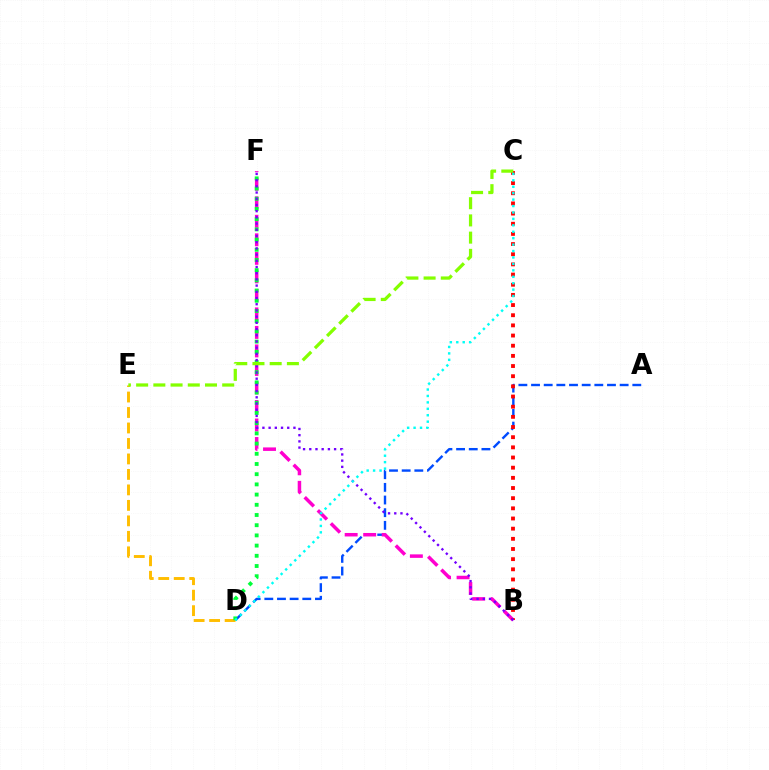{('A', 'D'): [{'color': '#004bff', 'line_style': 'dashed', 'thickness': 1.72}], ('B', 'F'): [{'color': '#ff00cf', 'line_style': 'dashed', 'thickness': 2.52}, {'color': '#7200ff', 'line_style': 'dotted', 'thickness': 1.69}], ('D', 'E'): [{'color': '#ffbd00', 'line_style': 'dashed', 'thickness': 2.1}], ('B', 'C'): [{'color': '#ff0000', 'line_style': 'dotted', 'thickness': 2.76}], ('D', 'F'): [{'color': '#00ff39', 'line_style': 'dotted', 'thickness': 2.77}], ('C', 'E'): [{'color': '#84ff00', 'line_style': 'dashed', 'thickness': 2.34}], ('C', 'D'): [{'color': '#00fff6', 'line_style': 'dotted', 'thickness': 1.75}]}